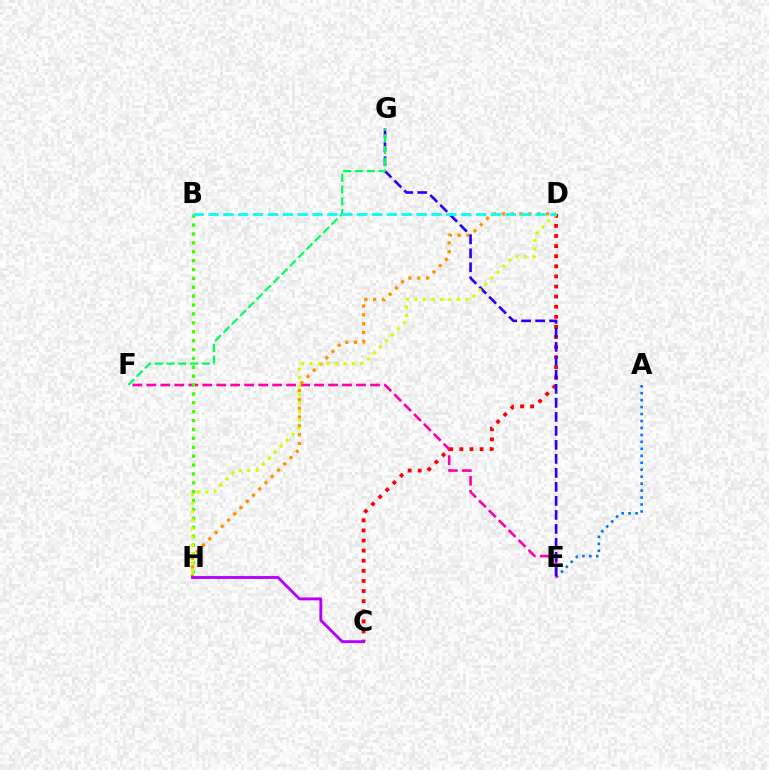{('A', 'E'): [{'color': '#0074ff', 'line_style': 'dotted', 'thickness': 1.89}], ('E', 'F'): [{'color': '#ff00ac', 'line_style': 'dashed', 'thickness': 1.9}], ('C', 'D'): [{'color': '#ff0000', 'line_style': 'dotted', 'thickness': 2.74}], ('D', 'H'): [{'color': '#ff9400', 'line_style': 'dotted', 'thickness': 2.4}, {'color': '#d1ff00', 'line_style': 'dotted', 'thickness': 2.3}], ('E', 'G'): [{'color': '#2500ff', 'line_style': 'dashed', 'thickness': 1.9}], ('B', 'H'): [{'color': '#3dff00', 'line_style': 'dotted', 'thickness': 2.42}], ('F', 'G'): [{'color': '#00ff5c', 'line_style': 'dashed', 'thickness': 1.6}], ('B', 'D'): [{'color': '#00fff6', 'line_style': 'dashed', 'thickness': 2.02}], ('C', 'H'): [{'color': '#b900ff', 'line_style': 'solid', 'thickness': 2.07}]}